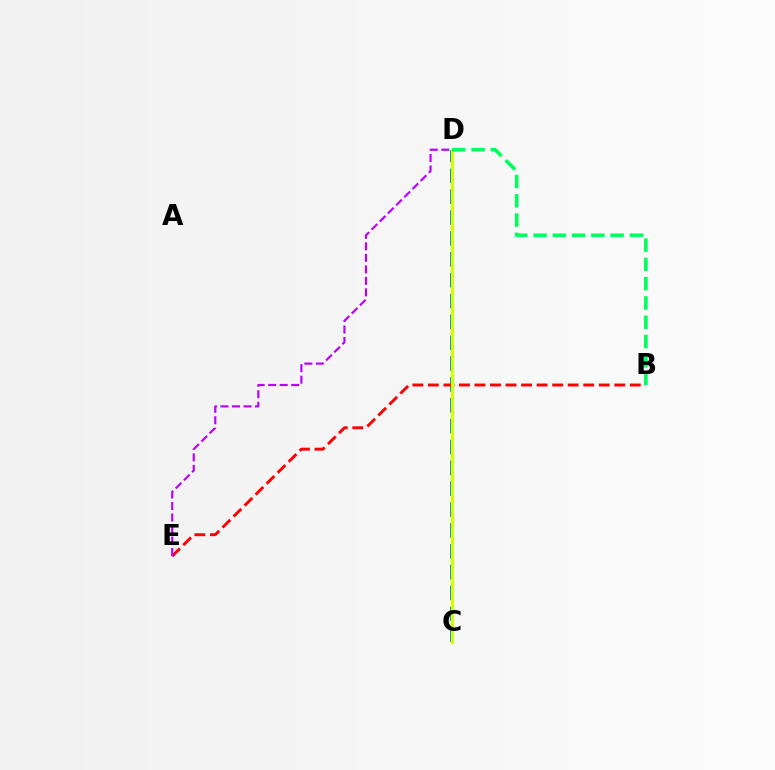{('C', 'D'): [{'color': '#0074ff', 'line_style': 'dashed', 'thickness': 2.83}, {'color': '#d1ff00', 'line_style': 'solid', 'thickness': 2.32}], ('B', 'E'): [{'color': '#ff0000', 'line_style': 'dashed', 'thickness': 2.11}], ('D', 'E'): [{'color': '#b900ff', 'line_style': 'dashed', 'thickness': 1.56}], ('B', 'D'): [{'color': '#00ff5c', 'line_style': 'dashed', 'thickness': 2.62}]}